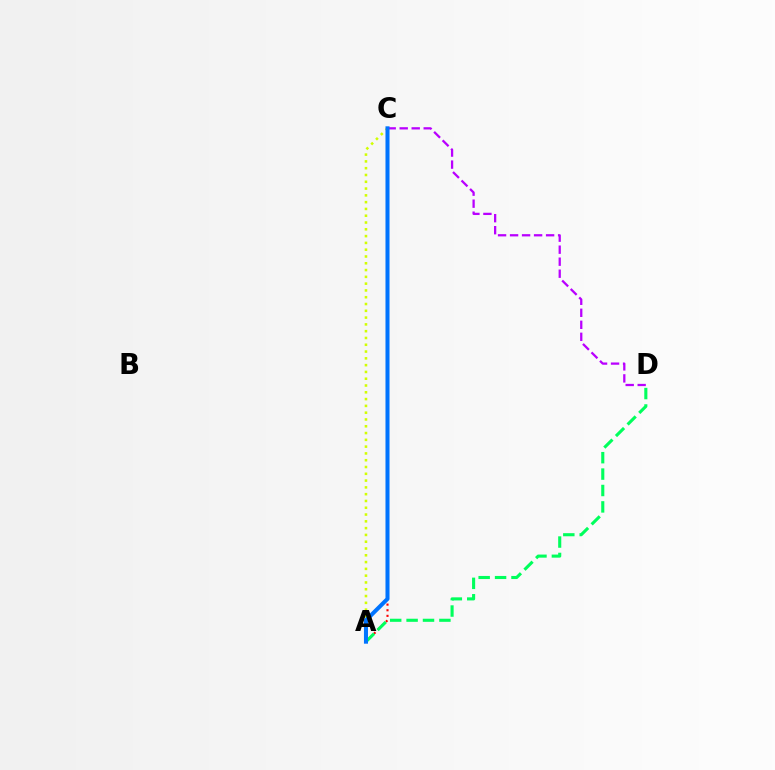{('A', 'C'): [{'color': '#ff0000', 'line_style': 'dotted', 'thickness': 1.53}, {'color': '#d1ff00', 'line_style': 'dotted', 'thickness': 1.85}, {'color': '#0074ff', 'line_style': 'solid', 'thickness': 2.9}], ('C', 'D'): [{'color': '#b900ff', 'line_style': 'dashed', 'thickness': 1.63}], ('A', 'D'): [{'color': '#00ff5c', 'line_style': 'dashed', 'thickness': 2.23}]}